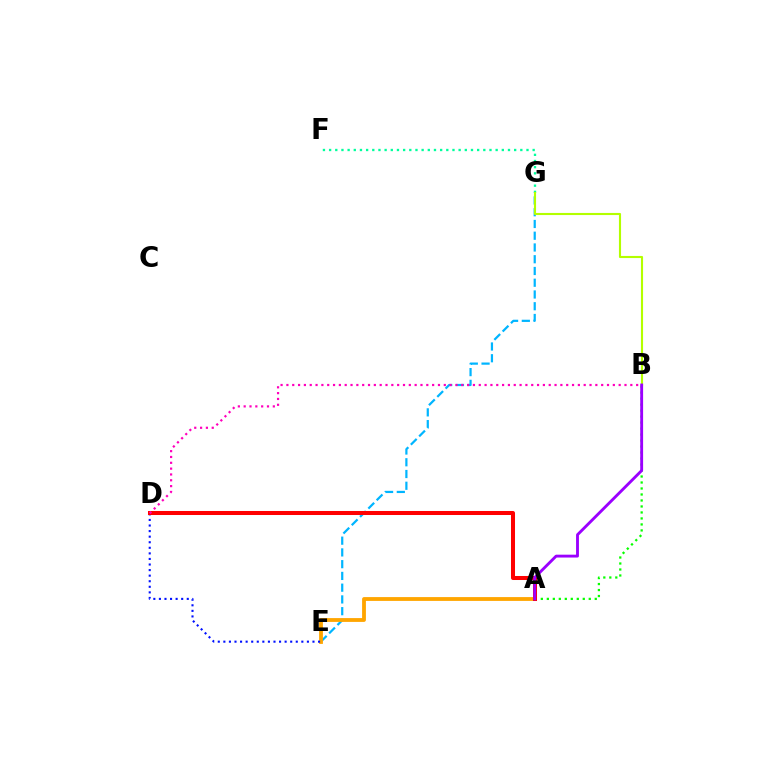{('E', 'G'): [{'color': '#00b5ff', 'line_style': 'dashed', 'thickness': 1.6}], ('A', 'E'): [{'color': '#ffa500', 'line_style': 'solid', 'thickness': 2.75}], ('F', 'G'): [{'color': '#00ff9d', 'line_style': 'dotted', 'thickness': 1.68}], ('D', 'E'): [{'color': '#0010ff', 'line_style': 'dotted', 'thickness': 1.51}], ('A', 'B'): [{'color': '#08ff00', 'line_style': 'dotted', 'thickness': 1.63}, {'color': '#9b00ff', 'line_style': 'solid', 'thickness': 2.06}], ('A', 'D'): [{'color': '#ff0000', 'line_style': 'solid', 'thickness': 2.9}], ('B', 'D'): [{'color': '#ff00bd', 'line_style': 'dotted', 'thickness': 1.58}], ('B', 'G'): [{'color': '#b3ff00', 'line_style': 'solid', 'thickness': 1.53}]}